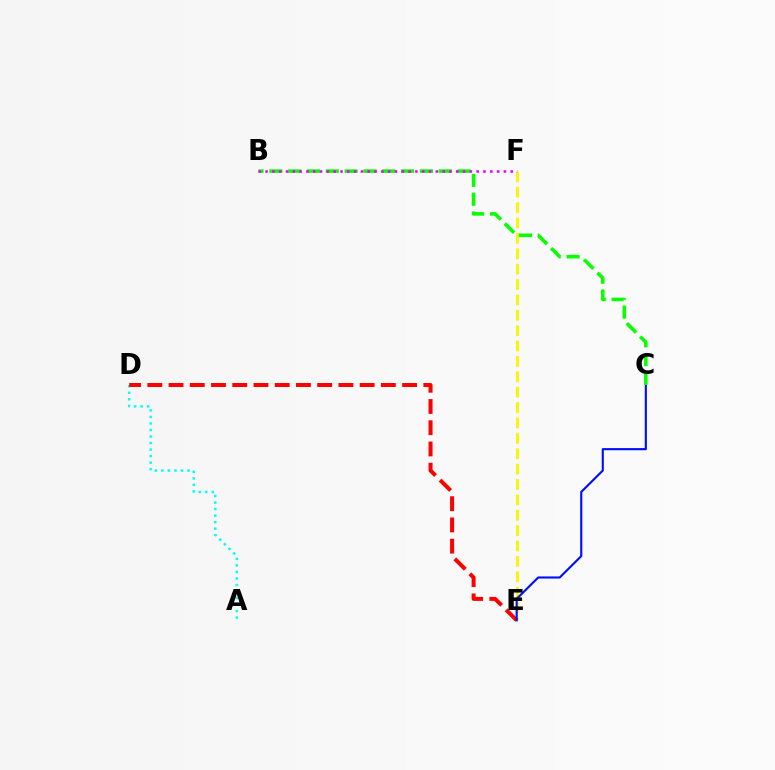{('A', 'D'): [{'color': '#00fff6', 'line_style': 'dotted', 'thickness': 1.77}], ('E', 'F'): [{'color': '#fcf500', 'line_style': 'dashed', 'thickness': 2.09}], ('D', 'E'): [{'color': '#ff0000', 'line_style': 'dashed', 'thickness': 2.88}], ('C', 'E'): [{'color': '#0010ff', 'line_style': 'solid', 'thickness': 1.54}], ('B', 'C'): [{'color': '#08ff00', 'line_style': 'dashed', 'thickness': 2.56}], ('B', 'F'): [{'color': '#ee00ff', 'line_style': 'dotted', 'thickness': 1.85}]}